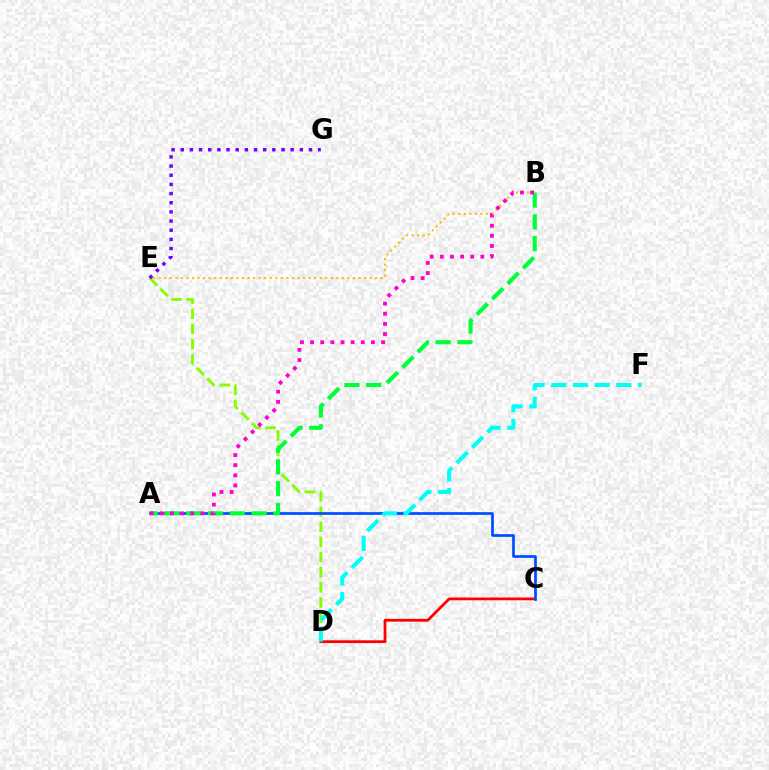{('B', 'E'): [{'color': '#ffbd00', 'line_style': 'dotted', 'thickness': 1.51}], ('C', 'D'): [{'color': '#ff0000', 'line_style': 'solid', 'thickness': 1.98}], ('D', 'E'): [{'color': '#84ff00', 'line_style': 'dashed', 'thickness': 2.06}], ('A', 'C'): [{'color': '#004bff', 'line_style': 'solid', 'thickness': 1.93}], ('E', 'G'): [{'color': '#7200ff', 'line_style': 'dotted', 'thickness': 2.49}], ('A', 'B'): [{'color': '#00ff39', 'line_style': 'dashed', 'thickness': 2.96}, {'color': '#ff00cf', 'line_style': 'dotted', 'thickness': 2.75}], ('D', 'F'): [{'color': '#00fff6', 'line_style': 'dashed', 'thickness': 2.94}]}